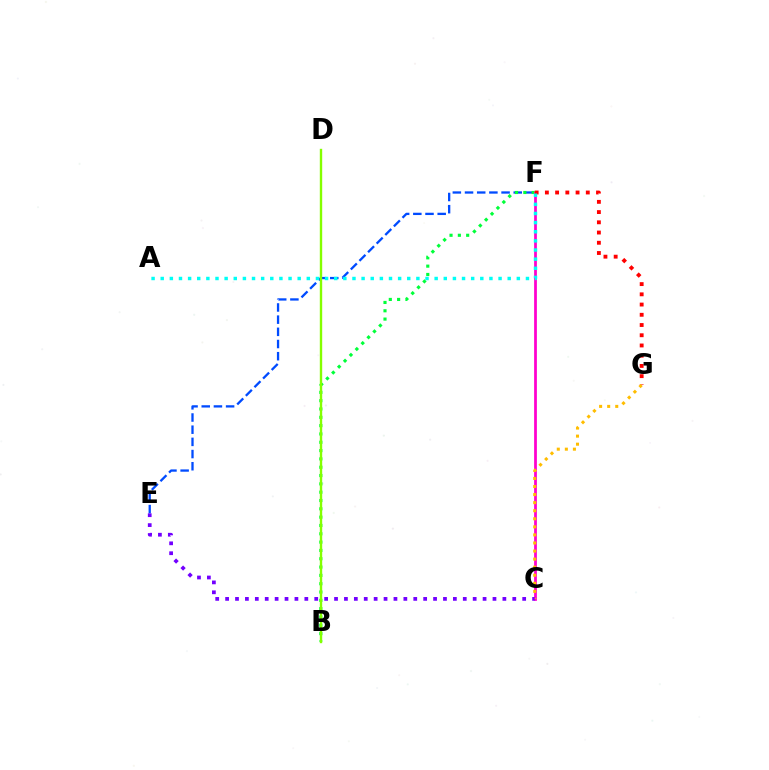{('E', 'F'): [{'color': '#004bff', 'line_style': 'dashed', 'thickness': 1.65}], ('B', 'F'): [{'color': '#00ff39', 'line_style': 'dotted', 'thickness': 2.26}], ('C', 'F'): [{'color': '#ff00cf', 'line_style': 'solid', 'thickness': 1.99}], ('F', 'G'): [{'color': '#ff0000', 'line_style': 'dotted', 'thickness': 2.78}], ('C', 'G'): [{'color': '#ffbd00', 'line_style': 'dotted', 'thickness': 2.19}], ('A', 'F'): [{'color': '#00fff6', 'line_style': 'dotted', 'thickness': 2.48}], ('C', 'E'): [{'color': '#7200ff', 'line_style': 'dotted', 'thickness': 2.69}], ('B', 'D'): [{'color': '#84ff00', 'line_style': 'solid', 'thickness': 1.71}]}